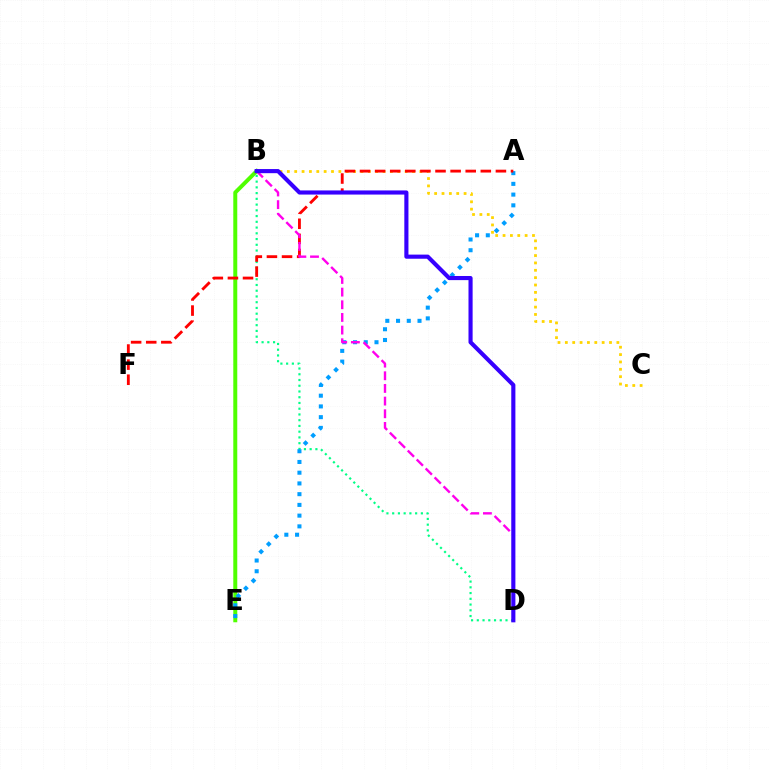{('B', 'D'): [{'color': '#00ff86', 'line_style': 'dotted', 'thickness': 1.56}, {'color': '#ff00ed', 'line_style': 'dashed', 'thickness': 1.72}, {'color': '#3700ff', 'line_style': 'solid', 'thickness': 2.97}], ('B', 'E'): [{'color': '#4fff00', 'line_style': 'solid', 'thickness': 2.87}], ('B', 'C'): [{'color': '#ffd500', 'line_style': 'dotted', 'thickness': 2.0}], ('A', 'E'): [{'color': '#009eff', 'line_style': 'dotted', 'thickness': 2.92}], ('A', 'F'): [{'color': '#ff0000', 'line_style': 'dashed', 'thickness': 2.05}]}